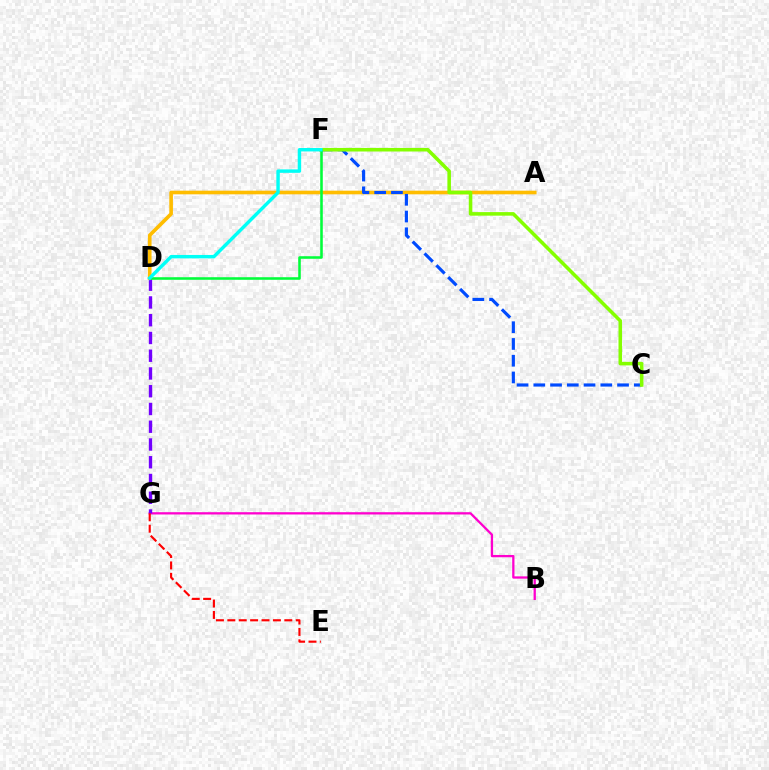{('B', 'G'): [{'color': '#ff00cf', 'line_style': 'solid', 'thickness': 1.64}], ('D', 'G'): [{'color': '#7200ff', 'line_style': 'dashed', 'thickness': 2.41}], ('A', 'D'): [{'color': '#ffbd00', 'line_style': 'solid', 'thickness': 2.62}], ('C', 'F'): [{'color': '#004bff', 'line_style': 'dashed', 'thickness': 2.28}, {'color': '#84ff00', 'line_style': 'solid', 'thickness': 2.56}], ('D', 'F'): [{'color': '#00ff39', 'line_style': 'solid', 'thickness': 1.85}, {'color': '#00fff6', 'line_style': 'solid', 'thickness': 2.47}], ('E', 'G'): [{'color': '#ff0000', 'line_style': 'dashed', 'thickness': 1.55}]}